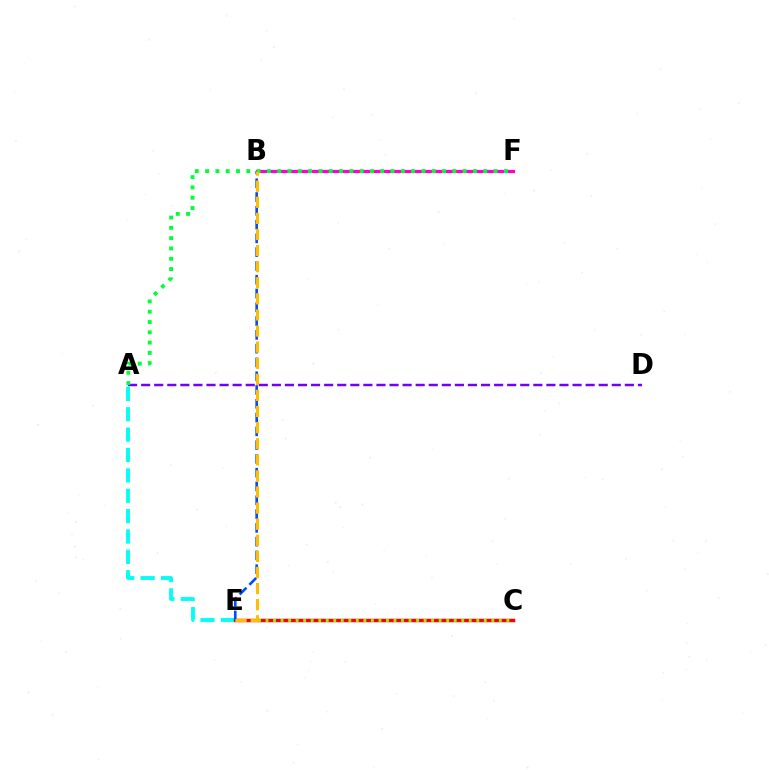{('A', 'D'): [{'color': '#7200ff', 'line_style': 'dashed', 'thickness': 1.78}], ('A', 'E'): [{'color': '#00fff6', 'line_style': 'dashed', 'thickness': 2.77}], ('C', 'E'): [{'color': '#ff0000', 'line_style': 'solid', 'thickness': 2.5}, {'color': '#84ff00', 'line_style': 'dotted', 'thickness': 2.04}], ('B', 'F'): [{'color': '#ff00cf', 'line_style': 'solid', 'thickness': 2.29}], ('B', 'E'): [{'color': '#004bff', 'line_style': 'dashed', 'thickness': 1.87}, {'color': '#ffbd00', 'line_style': 'dashed', 'thickness': 2.19}], ('A', 'F'): [{'color': '#00ff39', 'line_style': 'dotted', 'thickness': 2.8}]}